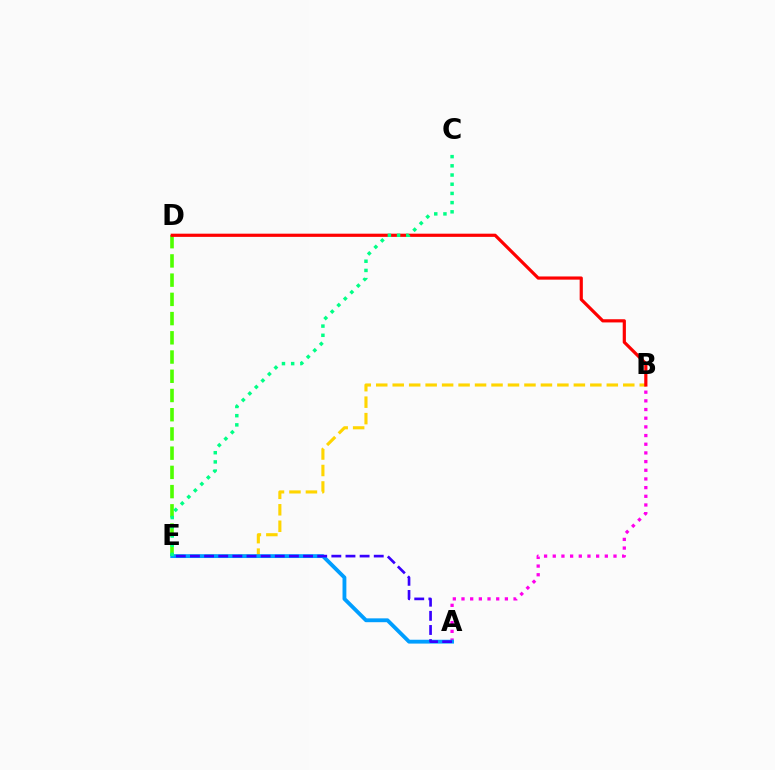{('D', 'E'): [{'color': '#4fff00', 'line_style': 'dashed', 'thickness': 2.61}], ('A', 'B'): [{'color': '#ff00ed', 'line_style': 'dotted', 'thickness': 2.36}], ('B', 'E'): [{'color': '#ffd500', 'line_style': 'dashed', 'thickness': 2.24}], ('B', 'D'): [{'color': '#ff0000', 'line_style': 'solid', 'thickness': 2.29}], ('A', 'E'): [{'color': '#009eff', 'line_style': 'solid', 'thickness': 2.77}, {'color': '#3700ff', 'line_style': 'dashed', 'thickness': 1.92}], ('C', 'E'): [{'color': '#00ff86', 'line_style': 'dotted', 'thickness': 2.5}]}